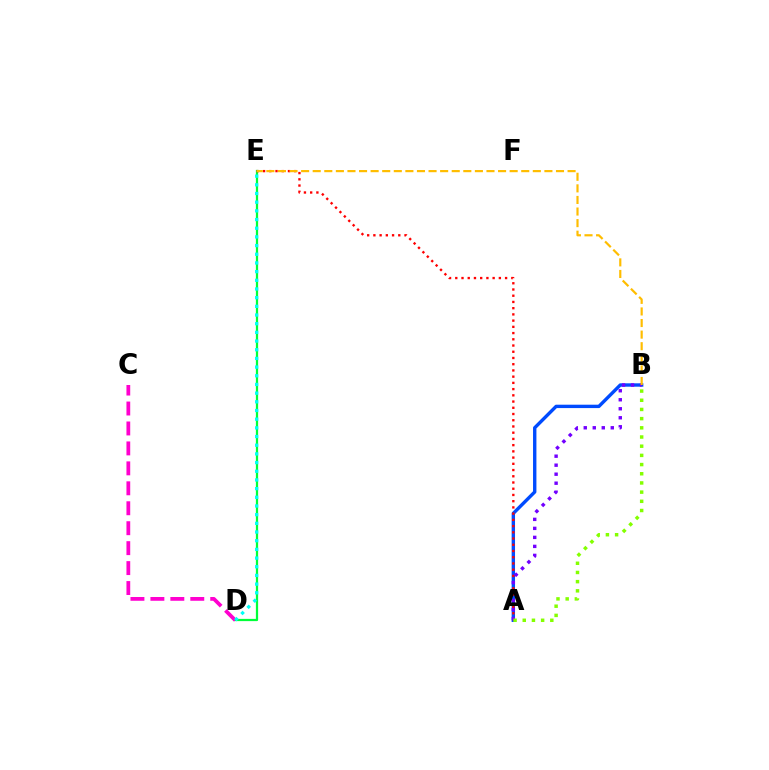{('A', 'B'): [{'color': '#004bff', 'line_style': 'solid', 'thickness': 2.44}, {'color': '#7200ff', 'line_style': 'dotted', 'thickness': 2.45}, {'color': '#84ff00', 'line_style': 'dotted', 'thickness': 2.5}], ('D', 'E'): [{'color': '#00ff39', 'line_style': 'solid', 'thickness': 1.61}, {'color': '#00fff6', 'line_style': 'dotted', 'thickness': 2.36}], ('C', 'D'): [{'color': '#ff00cf', 'line_style': 'dashed', 'thickness': 2.71}], ('A', 'E'): [{'color': '#ff0000', 'line_style': 'dotted', 'thickness': 1.69}], ('B', 'E'): [{'color': '#ffbd00', 'line_style': 'dashed', 'thickness': 1.57}]}